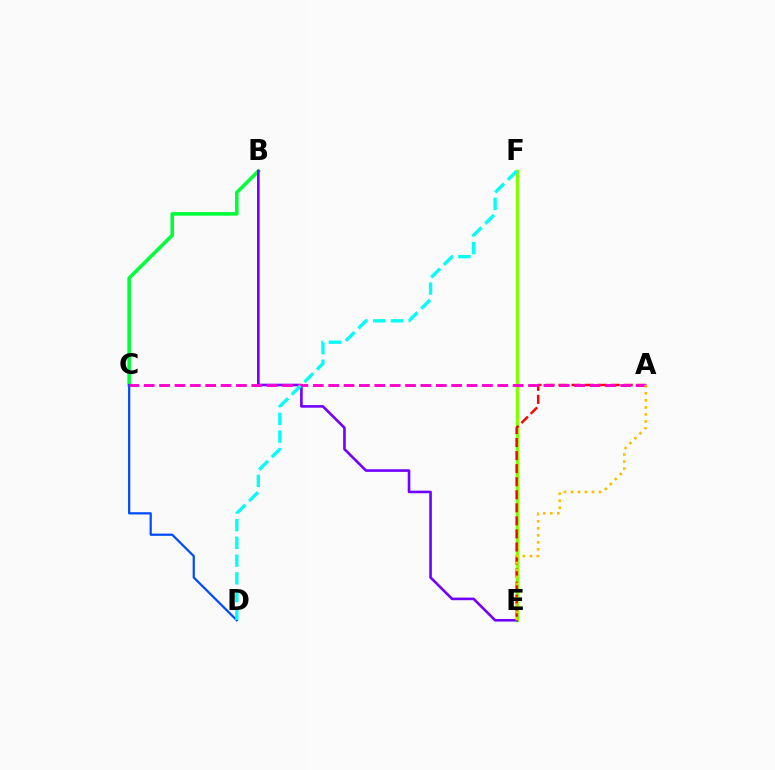{('B', 'C'): [{'color': '#00ff39', 'line_style': 'solid', 'thickness': 2.57}], ('C', 'D'): [{'color': '#004bff', 'line_style': 'solid', 'thickness': 1.61}], ('E', 'F'): [{'color': '#84ff00', 'line_style': 'solid', 'thickness': 2.46}], ('A', 'E'): [{'color': '#ff0000', 'line_style': 'dashed', 'thickness': 1.77}, {'color': '#ffbd00', 'line_style': 'dotted', 'thickness': 1.91}], ('B', 'E'): [{'color': '#7200ff', 'line_style': 'solid', 'thickness': 1.88}], ('A', 'C'): [{'color': '#ff00cf', 'line_style': 'dashed', 'thickness': 2.09}], ('D', 'F'): [{'color': '#00fff6', 'line_style': 'dashed', 'thickness': 2.41}]}